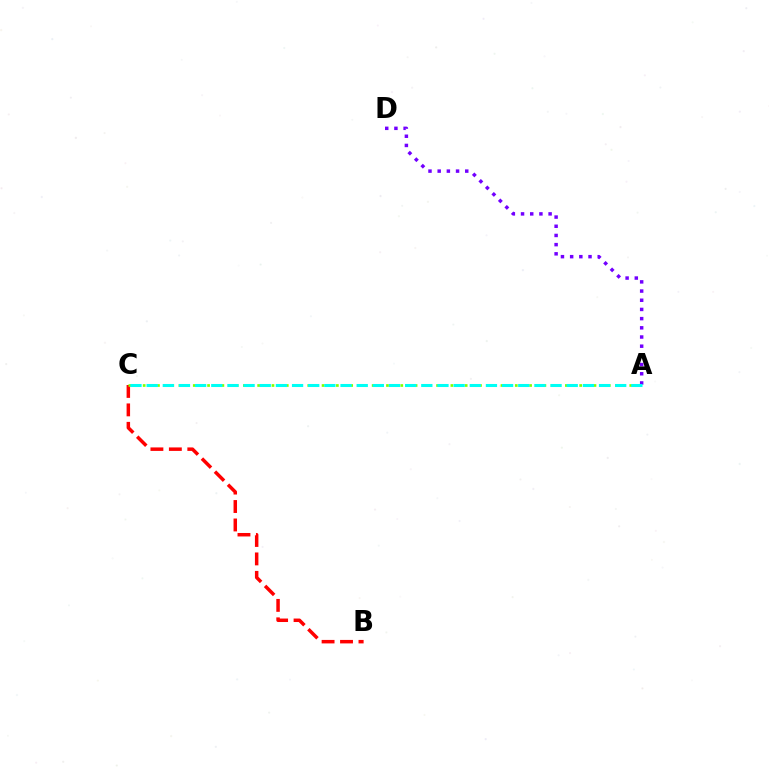{('B', 'C'): [{'color': '#ff0000', 'line_style': 'dashed', 'thickness': 2.51}], ('A', 'C'): [{'color': '#84ff00', 'line_style': 'dotted', 'thickness': 1.94}, {'color': '#00fff6', 'line_style': 'dashed', 'thickness': 2.19}], ('A', 'D'): [{'color': '#7200ff', 'line_style': 'dotted', 'thickness': 2.5}]}